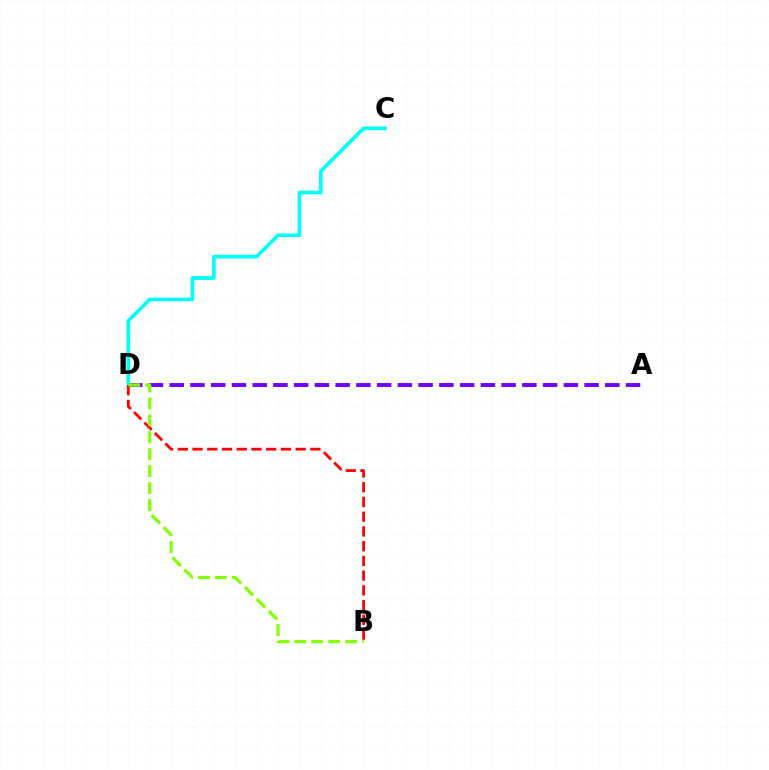{('A', 'D'): [{'color': '#7200ff', 'line_style': 'dashed', 'thickness': 2.82}], ('C', 'D'): [{'color': '#00fff6', 'line_style': 'solid', 'thickness': 2.64}], ('B', 'D'): [{'color': '#ff0000', 'line_style': 'dashed', 'thickness': 2.0}, {'color': '#84ff00', 'line_style': 'dashed', 'thickness': 2.3}]}